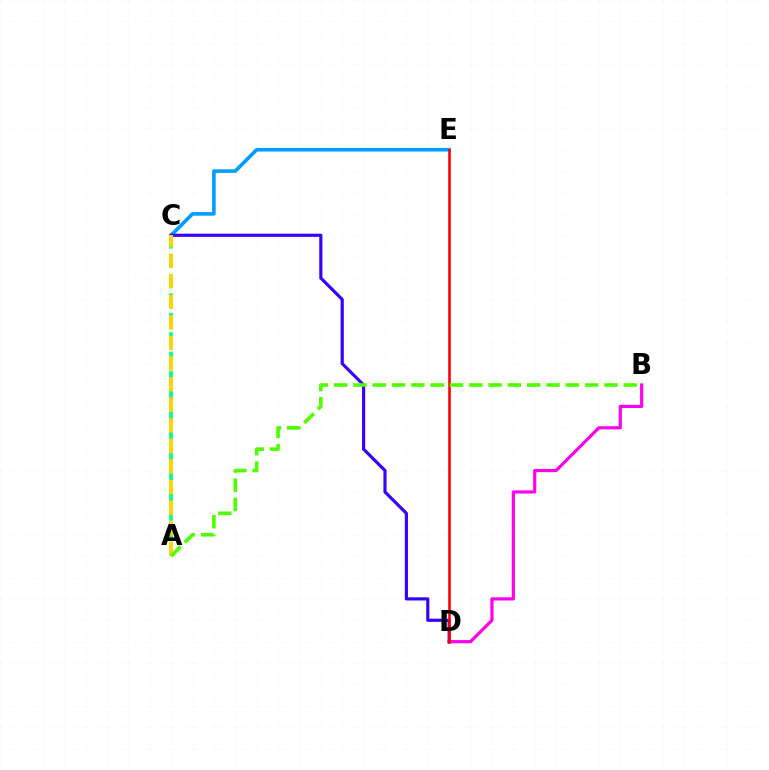{('C', 'E'): [{'color': '#009eff', 'line_style': 'solid', 'thickness': 2.61}], ('B', 'D'): [{'color': '#ff00ed', 'line_style': 'solid', 'thickness': 2.3}], ('A', 'C'): [{'color': '#00ff86', 'line_style': 'dashed', 'thickness': 2.64}, {'color': '#ffd500', 'line_style': 'dashed', 'thickness': 2.8}], ('C', 'D'): [{'color': '#3700ff', 'line_style': 'solid', 'thickness': 2.28}], ('D', 'E'): [{'color': '#ff0000', 'line_style': 'solid', 'thickness': 1.87}], ('A', 'B'): [{'color': '#4fff00', 'line_style': 'dashed', 'thickness': 2.62}]}